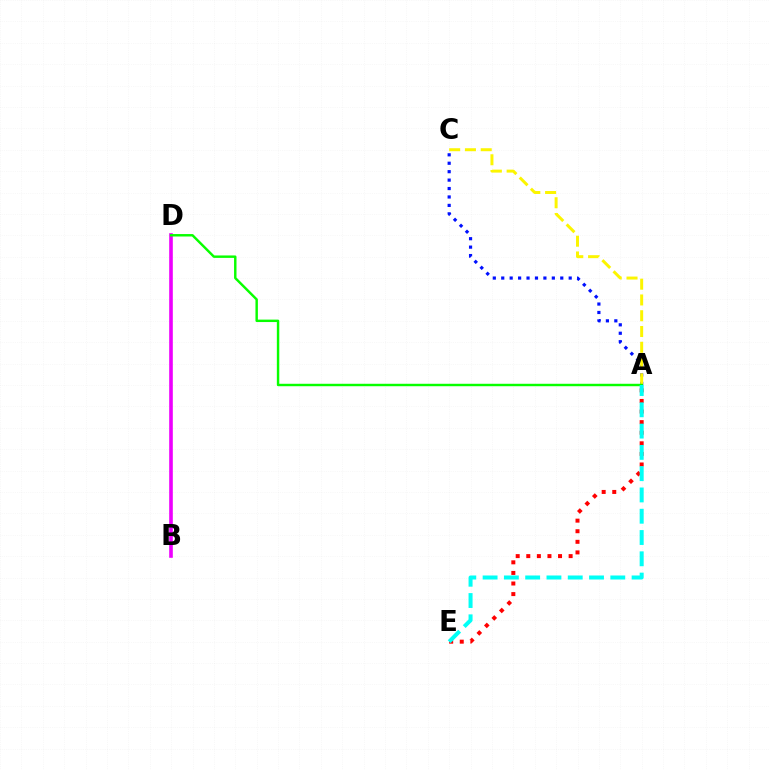{('B', 'D'): [{'color': '#ee00ff', 'line_style': 'solid', 'thickness': 2.61}], ('A', 'E'): [{'color': '#ff0000', 'line_style': 'dotted', 'thickness': 2.88}, {'color': '#00fff6', 'line_style': 'dashed', 'thickness': 2.89}], ('A', 'C'): [{'color': '#0010ff', 'line_style': 'dotted', 'thickness': 2.29}, {'color': '#fcf500', 'line_style': 'dashed', 'thickness': 2.14}], ('A', 'D'): [{'color': '#08ff00', 'line_style': 'solid', 'thickness': 1.76}]}